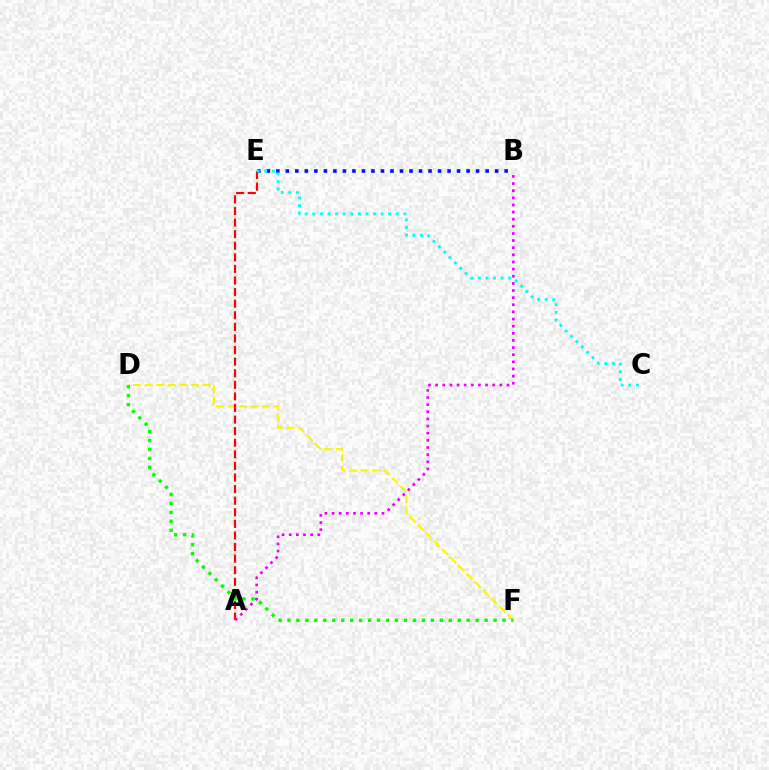{('D', 'F'): [{'color': '#fcf500', 'line_style': 'dashed', 'thickness': 1.57}, {'color': '#08ff00', 'line_style': 'dotted', 'thickness': 2.43}], ('A', 'E'): [{'color': '#ff0000', 'line_style': 'dashed', 'thickness': 1.57}], ('B', 'E'): [{'color': '#0010ff', 'line_style': 'dotted', 'thickness': 2.58}], ('A', 'B'): [{'color': '#ee00ff', 'line_style': 'dotted', 'thickness': 1.94}], ('C', 'E'): [{'color': '#00fff6', 'line_style': 'dotted', 'thickness': 2.06}]}